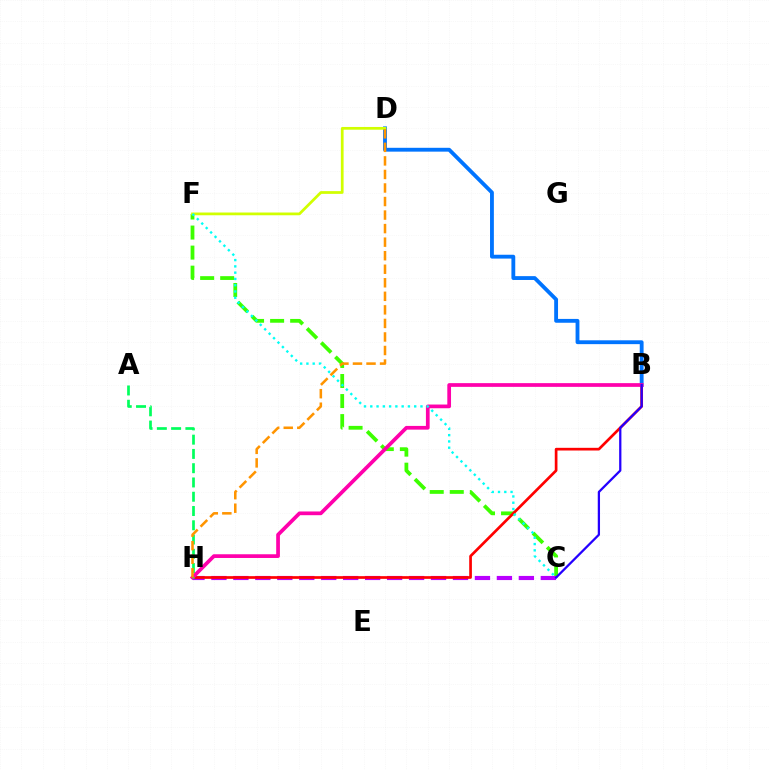{('B', 'D'): [{'color': '#0074ff', 'line_style': 'solid', 'thickness': 2.76}], ('C', 'F'): [{'color': '#3dff00', 'line_style': 'dashed', 'thickness': 2.72}, {'color': '#00fff6', 'line_style': 'dotted', 'thickness': 1.7}], ('C', 'H'): [{'color': '#b900ff', 'line_style': 'dashed', 'thickness': 2.98}], ('B', 'H'): [{'color': '#ff0000', 'line_style': 'solid', 'thickness': 1.94}, {'color': '#ff00ac', 'line_style': 'solid', 'thickness': 2.68}], ('D', 'F'): [{'color': '#d1ff00', 'line_style': 'solid', 'thickness': 1.98}], ('A', 'H'): [{'color': '#00ff5c', 'line_style': 'dashed', 'thickness': 1.94}], ('D', 'H'): [{'color': '#ff9400', 'line_style': 'dashed', 'thickness': 1.84}], ('B', 'C'): [{'color': '#2500ff', 'line_style': 'solid', 'thickness': 1.63}]}